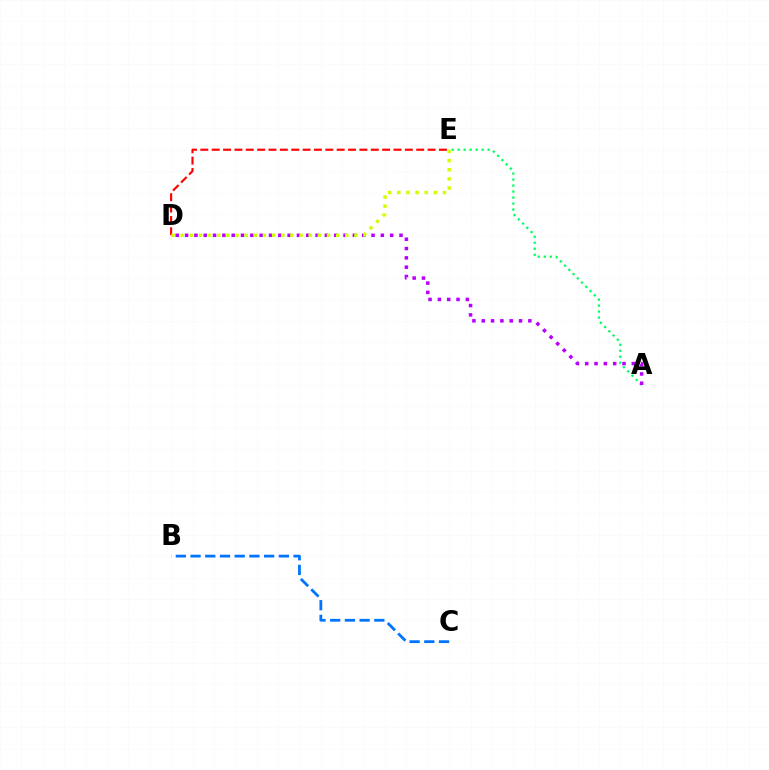{('A', 'E'): [{'color': '#00ff5c', 'line_style': 'dotted', 'thickness': 1.63}], ('A', 'D'): [{'color': '#b900ff', 'line_style': 'dotted', 'thickness': 2.53}], ('D', 'E'): [{'color': '#ff0000', 'line_style': 'dashed', 'thickness': 1.54}, {'color': '#d1ff00', 'line_style': 'dotted', 'thickness': 2.48}], ('B', 'C'): [{'color': '#0074ff', 'line_style': 'dashed', 'thickness': 2.0}]}